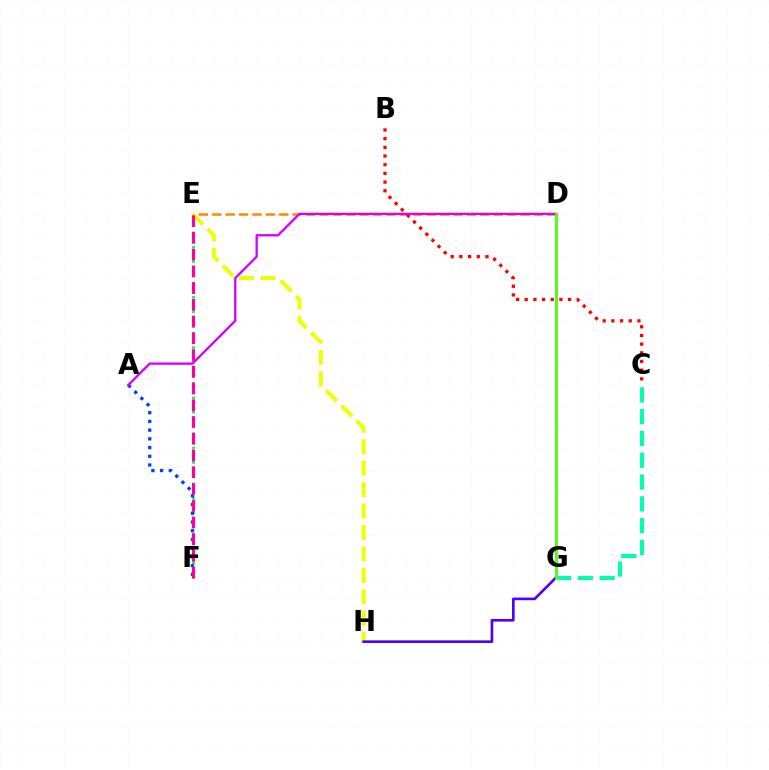{('D', 'G'): [{'color': '#00c7ff', 'line_style': 'solid', 'thickness': 2.11}, {'color': '#66ff00', 'line_style': 'solid', 'thickness': 1.9}], ('E', 'F'): [{'color': '#00ff27', 'line_style': 'dotted', 'thickness': 1.95}, {'color': '#ff00a0', 'line_style': 'dashed', 'thickness': 2.27}], ('D', 'E'): [{'color': '#ff8800', 'line_style': 'dashed', 'thickness': 1.82}], ('E', 'H'): [{'color': '#eeff00', 'line_style': 'dashed', 'thickness': 2.91}], ('B', 'C'): [{'color': '#ff0000', 'line_style': 'dotted', 'thickness': 2.36}], ('A', 'F'): [{'color': '#003fff', 'line_style': 'dotted', 'thickness': 2.37}], ('G', 'H'): [{'color': '#4f00ff', 'line_style': 'solid', 'thickness': 1.91}], ('A', 'D'): [{'color': '#d600ff', 'line_style': 'solid', 'thickness': 1.67}], ('C', 'G'): [{'color': '#00ffaf', 'line_style': 'dashed', 'thickness': 2.96}]}